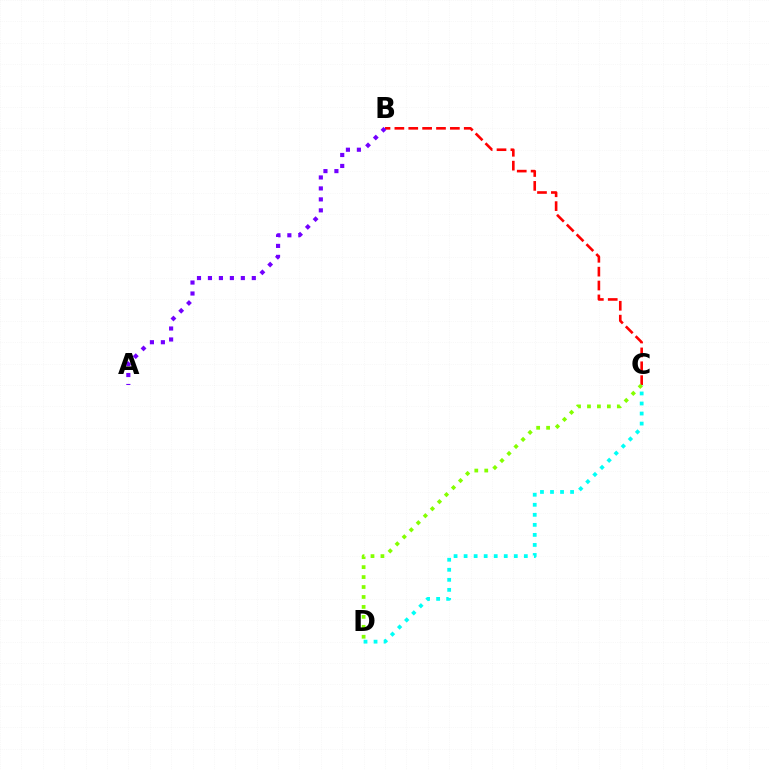{('C', 'D'): [{'color': '#00fff6', 'line_style': 'dotted', 'thickness': 2.73}, {'color': '#84ff00', 'line_style': 'dotted', 'thickness': 2.7}], ('B', 'C'): [{'color': '#ff0000', 'line_style': 'dashed', 'thickness': 1.88}], ('A', 'B'): [{'color': '#7200ff', 'line_style': 'dotted', 'thickness': 2.98}]}